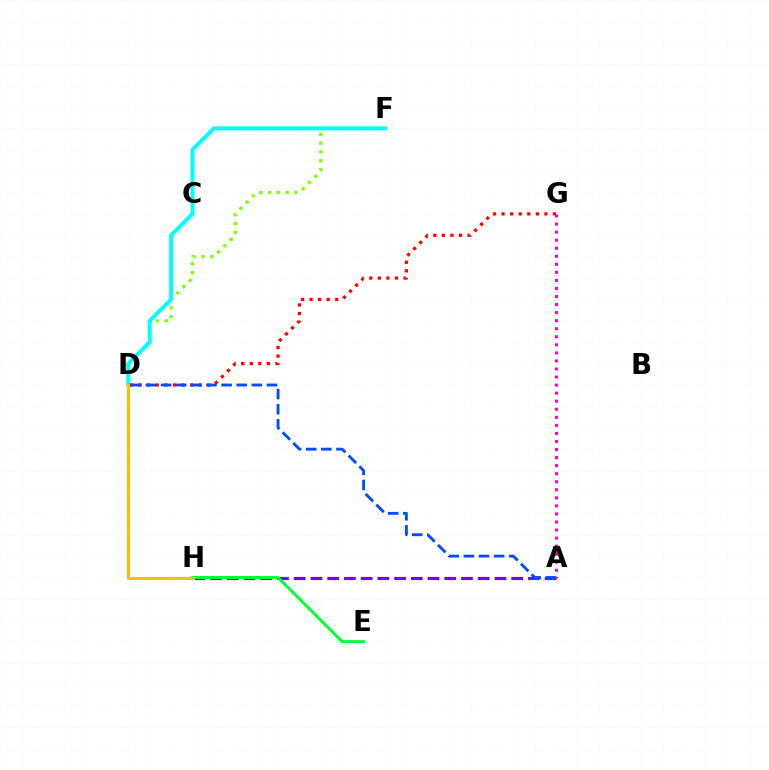{('A', 'H'): [{'color': '#7200ff', 'line_style': 'dashed', 'thickness': 2.27}], ('D', 'F'): [{'color': '#84ff00', 'line_style': 'dotted', 'thickness': 2.39}, {'color': '#00fff6', 'line_style': 'solid', 'thickness': 2.85}], ('E', 'H'): [{'color': '#00ff39', 'line_style': 'solid', 'thickness': 2.13}], ('D', 'G'): [{'color': '#ff0000', 'line_style': 'dotted', 'thickness': 2.33}], ('D', 'H'): [{'color': '#ffbd00', 'line_style': 'solid', 'thickness': 2.23}], ('A', 'D'): [{'color': '#004bff', 'line_style': 'dashed', 'thickness': 2.06}], ('A', 'G'): [{'color': '#ff00cf', 'line_style': 'dotted', 'thickness': 2.19}]}